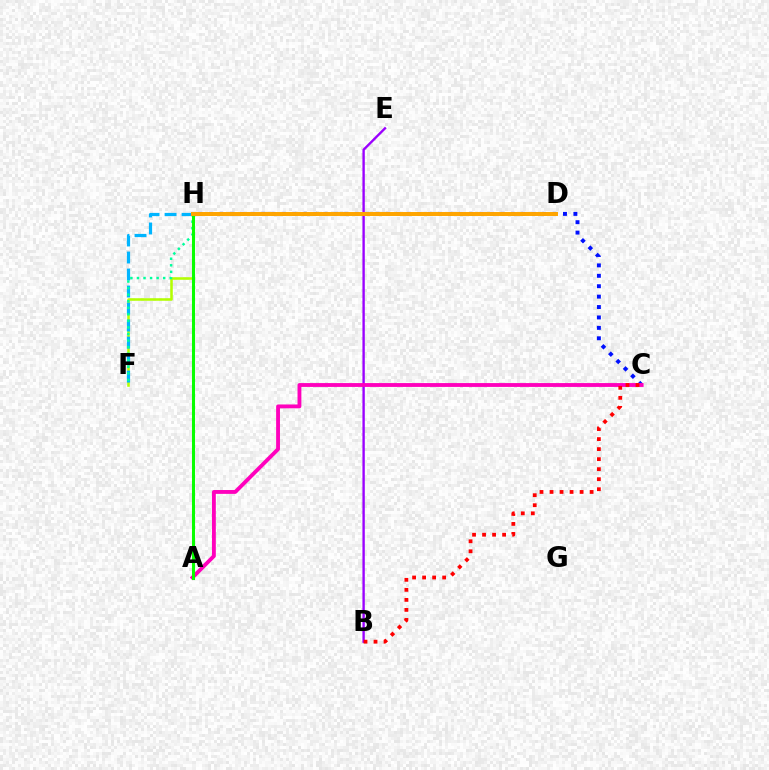{('C', 'H'): [{'color': '#0010ff', 'line_style': 'dotted', 'thickness': 2.83}], ('F', 'H'): [{'color': '#b3ff00', 'line_style': 'solid', 'thickness': 1.83}, {'color': '#00b5ff', 'line_style': 'dashed', 'thickness': 2.31}, {'color': '#00ff9d', 'line_style': 'dotted', 'thickness': 1.78}], ('B', 'E'): [{'color': '#9b00ff', 'line_style': 'solid', 'thickness': 1.71}], ('A', 'C'): [{'color': '#ff00bd', 'line_style': 'solid', 'thickness': 2.77}], ('A', 'H'): [{'color': '#08ff00', 'line_style': 'solid', 'thickness': 2.2}], ('B', 'C'): [{'color': '#ff0000', 'line_style': 'dotted', 'thickness': 2.72}], ('D', 'H'): [{'color': '#ffa500', 'line_style': 'solid', 'thickness': 2.86}]}